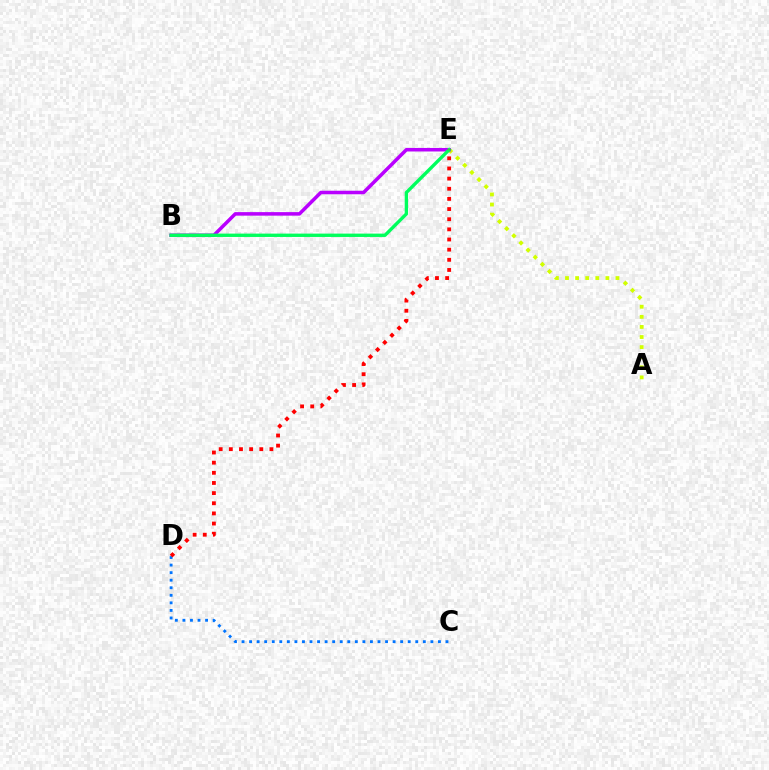{('A', 'E'): [{'color': '#d1ff00', 'line_style': 'dotted', 'thickness': 2.74}], ('B', 'E'): [{'color': '#b900ff', 'line_style': 'solid', 'thickness': 2.54}, {'color': '#00ff5c', 'line_style': 'solid', 'thickness': 2.42}], ('C', 'D'): [{'color': '#0074ff', 'line_style': 'dotted', 'thickness': 2.05}], ('D', 'E'): [{'color': '#ff0000', 'line_style': 'dotted', 'thickness': 2.76}]}